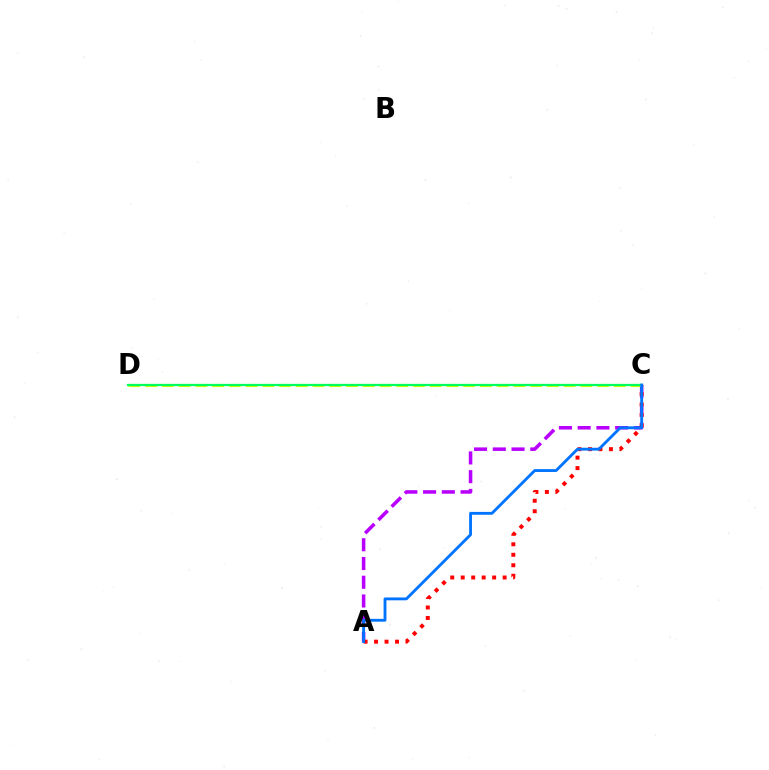{('A', 'C'): [{'color': '#b900ff', 'line_style': 'dashed', 'thickness': 2.55}, {'color': '#ff0000', 'line_style': 'dotted', 'thickness': 2.85}, {'color': '#0074ff', 'line_style': 'solid', 'thickness': 2.05}], ('C', 'D'): [{'color': '#d1ff00', 'line_style': 'dashed', 'thickness': 2.27}, {'color': '#00ff5c', 'line_style': 'solid', 'thickness': 1.61}]}